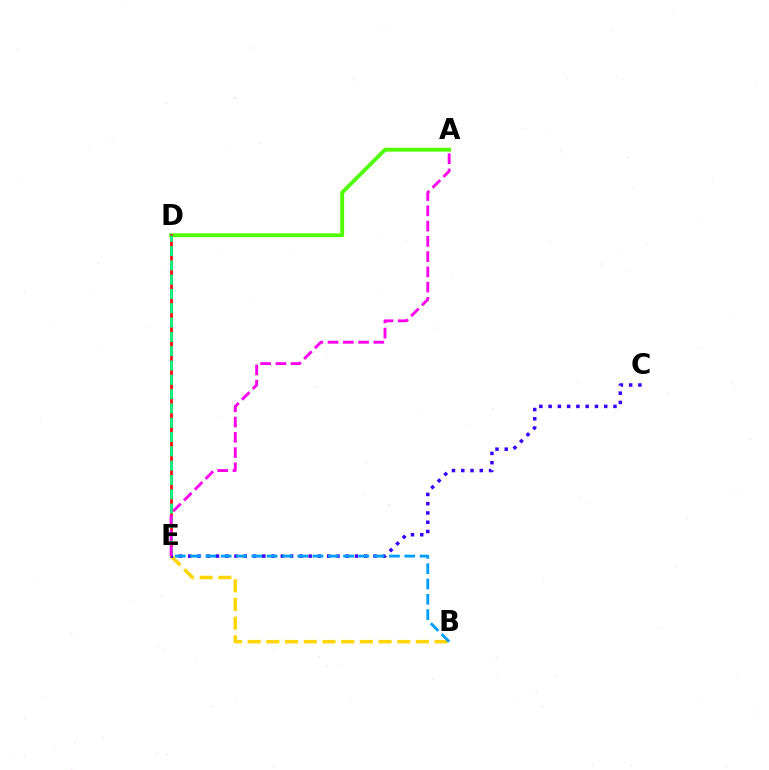{('B', 'E'): [{'color': '#ffd500', 'line_style': 'dashed', 'thickness': 2.54}, {'color': '#009eff', 'line_style': 'dashed', 'thickness': 2.08}], ('A', 'D'): [{'color': '#4fff00', 'line_style': 'solid', 'thickness': 2.75}], ('D', 'E'): [{'color': '#ff0000', 'line_style': 'solid', 'thickness': 1.89}, {'color': '#00ff86', 'line_style': 'dashed', 'thickness': 1.94}], ('C', 'E'): [{'color': '#3700ff', 'line_style': 'dotted', 'thickness': 2.52}], ('A', 'E'): [{'color': '#ff00ed', 'line_style': 'dashed', 'thickness': 2.07}]}